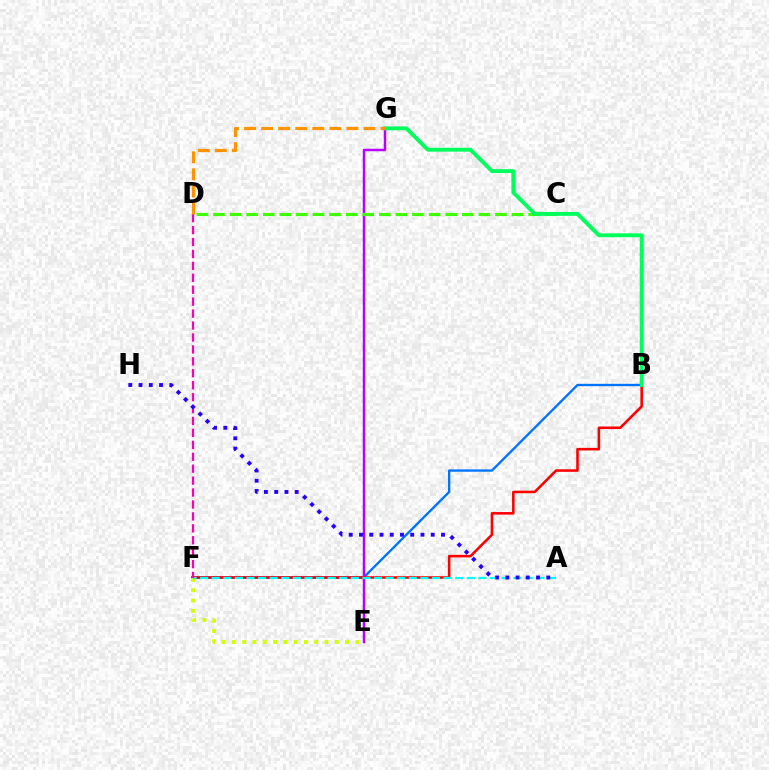{('B', 'F'): [{'color': '#0074ff', 'line_style': 'solid', 'thickness': 1.69}, {'color': '#ff0000', 'line_style': 'solid', 'thickness': 1.85}], ('E', 'G'): [{'color': '#b900ff', 'line_style': 'solid', 'thickness': 1.78}], ('C', 'D'): [{'color': '#3dff00', 'line_style': 'dashed', 'thickness': 2.25}], ('E', 'F'): [{'color': '#d1ff00', 'line_style': 'dotted', 'thickness': 2.8}], ('A', 'F'): [{'color': '#00fff6', 'line_style': 'dashed', 'thickness': 1.57}], ('B', 'G'): [{'color': '#00ff5c', 'line_style': 'solid', 'thickness': 2.78}], ('D', 'F'): [{'color': '#ff00ac', 'line_style': 'dashed', 'thickness': 1.62}], ('A', 'H'): [{'color': '#2500ff', 'line_style': 'dotted', 'thickness': 2.79}], ('D', 'G'): [{'color': '#ff9400', 'line_style': 'dashed', 'thickness': 2.32}]}